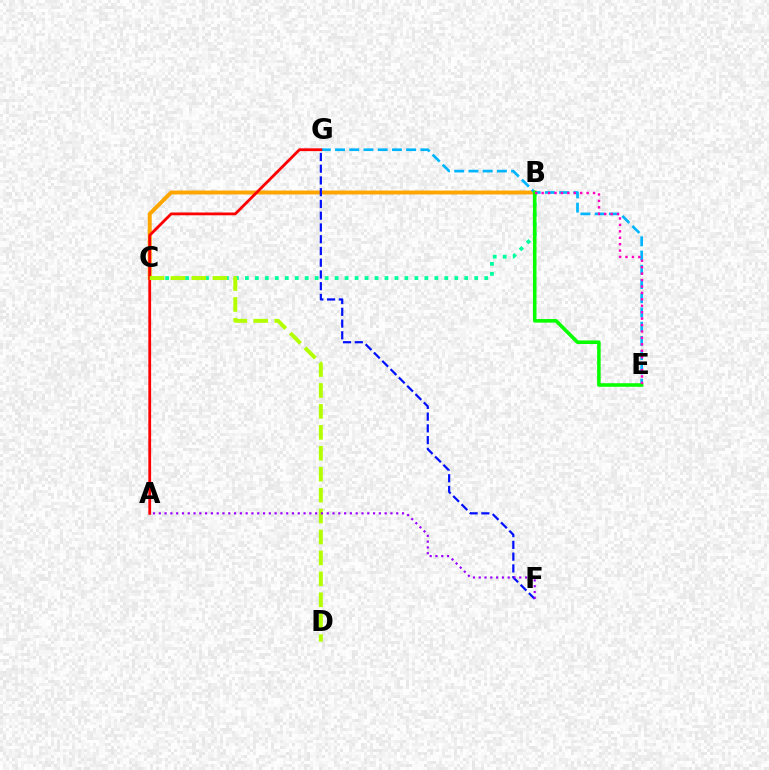{('B', 'C'): [{'color': '#ffa500', 'line_style': 'solid', 'thickness': 2.83}, {'color': '#00ff9d', 'line_style': 'dotted', 'thickness': 2.71}], ('E', 'G'): [{'color': '#00b5ff', 'line_style': 'dashed', 'thickness': 1.93}], ('A', 'G'): [{'color': '#ff0000', 'line_style': 'solid', 'thickness': 2.01}], ('B', 'E'): [{'color': '#08ff00', 'line_style': 'solid', 'thickness': 2.57}, {'color': '#ff00bd', 'line_style': 'dotted', 'thickness': 1.75}], ('C', 'D'): [{'color': '#b3ff00', 'line_style': 'dashed', 'thickness': 2.84}], ('F', 'G'): [{'color': '#0010ff', 'line_style': 'dashed', 'thickness': 1.6}], ('A', 'F'): [{'color': '#9b00ff', 'line_style': 'dotted', 'thickness': 1.57}]}